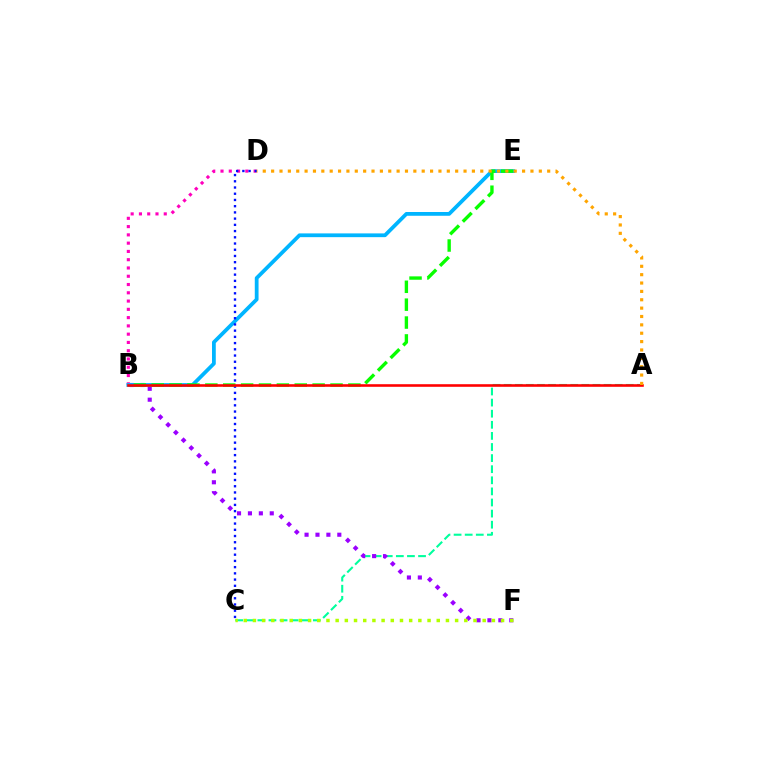{('A', 'C'): [{'color': '#00ff9d', 'line_style': 'dashed', 'thickness': 1.51}], ('B', 'F'): [{'color': '#9b00ff', 'line_style': 'dotted', 'thickness': 2.97}], ('B', 'D'): [{'color': '#ff00bd', 'line_style': 'dotted', 'thickness': 2.25}], ('B', 'E'): [{'color': '#00b5ff', 'line_style': 'solid', 'thickness': 2.71}, {'color': '#08ff00', 'line_style': 'dashed', 'thickness': 2.43}], ('C', 'D'): [{'color': '#0010ff', 'line_style': 'dotted', 'thickness': 1.69}], ('C', 'F'): [{'color': '#b3ff00', 'line_style': 'dotted', 'thickness': 2.5}], ('A', 'B'): [{'color': '#ff0000', 'line_style': 'solid', 'thickness': 1.87}], ('A', 'D'): [{'color': '#ffa500', 'line_style': 'dotted', 'thickness': 2.27}]}